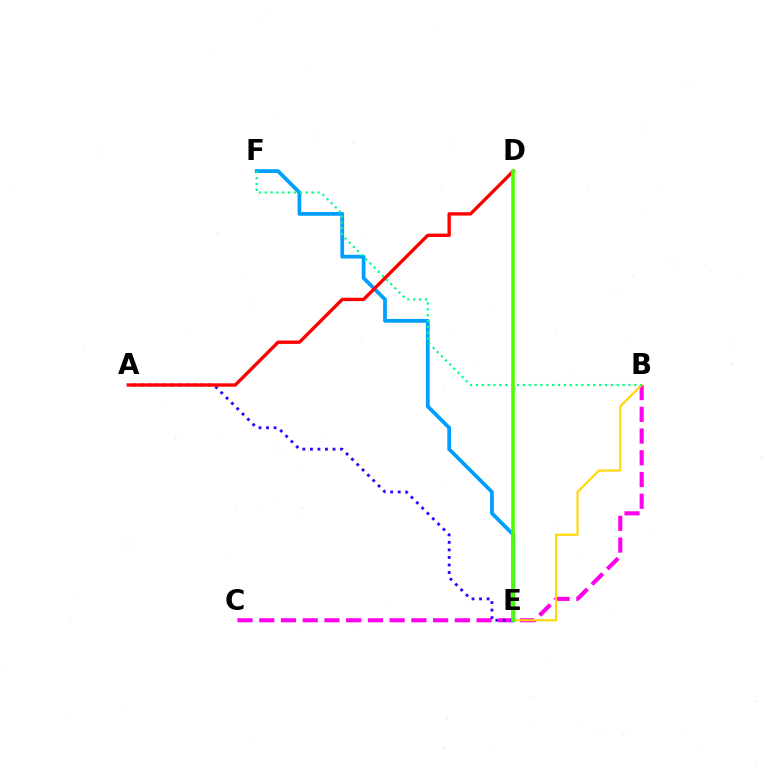{('B', 'C'): [{'color': '#ff00ed', 'line_style': 'dashed', 'thickness': 2.95}], ('B', 'E'): [{'color': '#ffd500', 'line_style': 'solid', 'thickness': 1.52}], ('E', 'F'): [{'color': '#009eff', 'line_style': 'solid', 'thickness': 2.7}], ('B', 'F'): [{'color': '#00ff86', 'line_style': 'dotted', 'thickness': 1.59}], ('A', 'E'): [{'color': '#3700ff', 'line_style': 'dotted', 'thickness': 2.05}], ('A', 'D'): [{'color': '#ff0000', 'line_style': 'solid', 'thickness': 2.42}], ('D', 'E'): [{'color': '#4fff00', 'line_style': 'solid', 'thickness': 2.61}]}